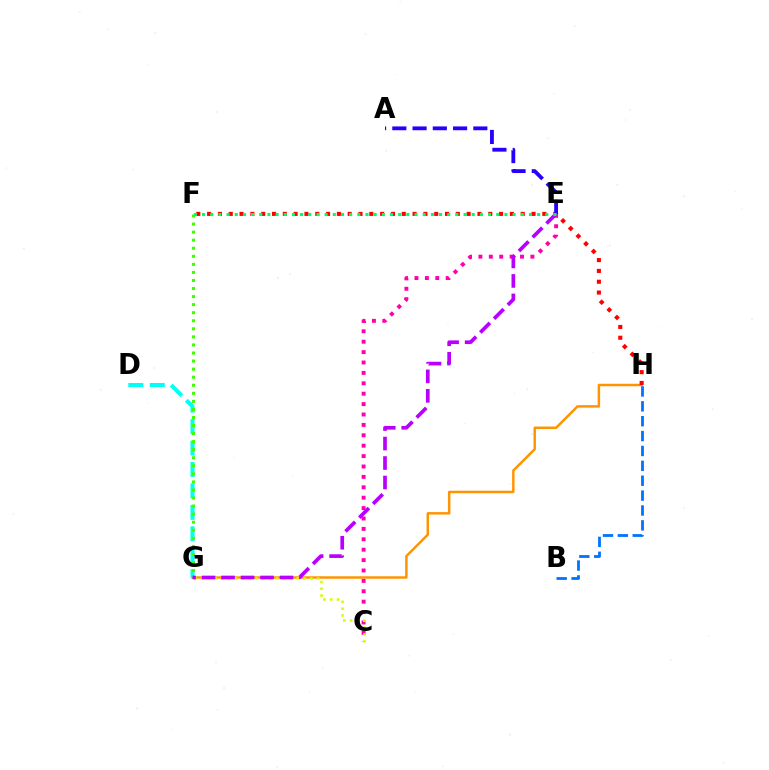{('G', 'H'): [{'color': '#ff9400', 'line_style': 'solid', 'thickness': 1.78}], ('C', 'E'): [{'color': '#ff00ac', 'line_style': 'dotted', 'thickness': 2.83}], ('C', 'G'): [{'color': '#d1ff00', 'line_style': 'dotted', 'thickness': 1.85}], ('F', 'H'): [{'color': '#ff0000', 'line_style': 'dotted', 'thickness': 2.94}], ('D', 'G'): [{'color': '#00fff6', 'line_style': 'dashed', 'thickness': 2.91}], ('B', 'H'): [{'color': '#0074ff', 'line_style': 'dashed', 'thickness': 2.02}], ('F', 'G'): [{'color': '#3dff00', 'line_style': 'dotted', 'thickness': 2.19}], ('E', 'G'): [{'color': '#b900ff', 'line_style': 'dashed', 'thickness': 2.65}], ('A', 'E'): [{'color': '#2500ff', 'line_style': 'dashed', 'thickness': 2.75}], ('E', 'F'): [{'color': '#00ff5c', 'line_style': 'dotted', 'thickness': 2.22}]}